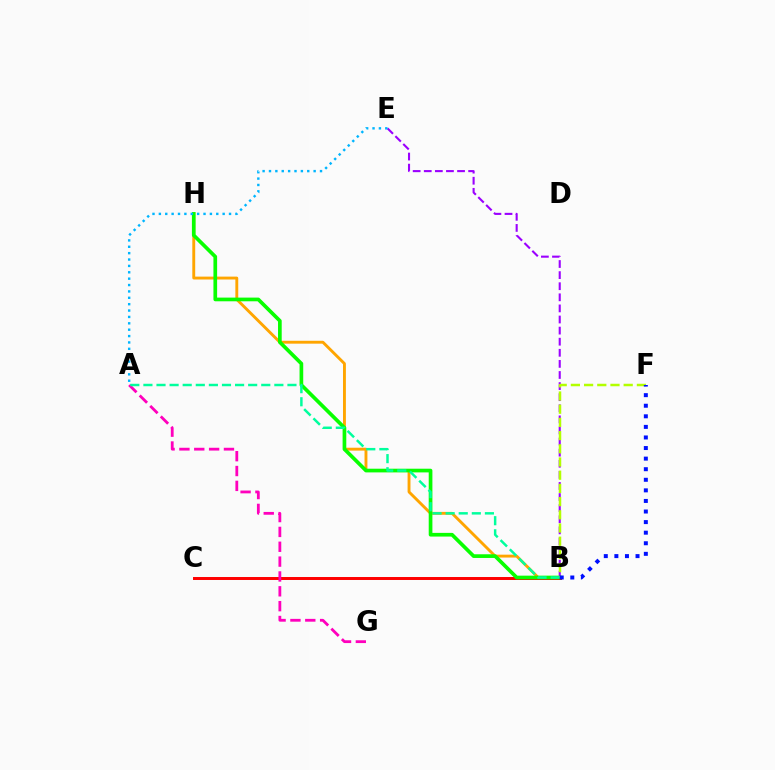{('B', 'C'): [{'color': '#ff0000', 'line_style': 'solid', 'thickness': 2.14}], ('A', 'G'): [{'color': '#ff00bd', 'line_style': 'dashed', 'thickness': 2.02}], ('B', 'E'): [{'color': '#9b00ff', 'line_style': 'dashed', 'thickness': 1.51}], ('B', 'H'): [{'color': '#ffa500', 'line_style': 'solid', 'thickness': 2.08}, {'color': '#08ff00', 'line_style': 'solid', 'thickness': 2.65}], ('A', 'E'): [{'color': '#00b5ff', 'line_style': 'dotted', 'thickness': 1.73}], ('B', 'F'): [{'color': '#b3ff00', 'line_style': 'dashed', 'thickness': 1.79}, {'color': '#0010ff', 'line_style': 'dotted', 'thickness': 2.87}], ('A', 'B'): [{'color': '#00ff9d', 'line_style': 'dashed', 'thickness': 1.78}]}